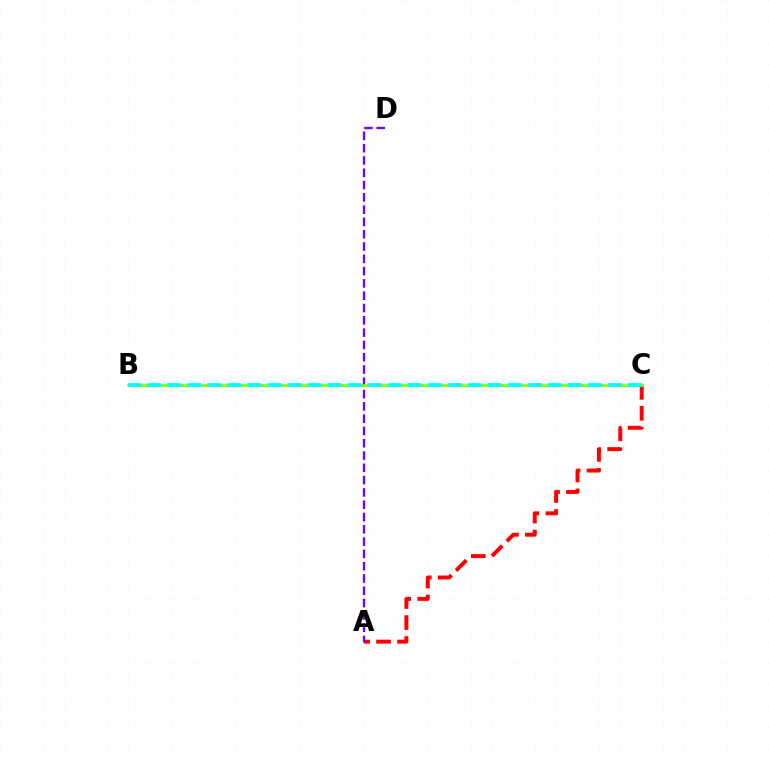{('A', 'C'): [{'color': '#ff0000', 'line_style': 'dashed', 'thickness': 2.85}], ('A', 'D'): [{'color': '#7200ff', 'line_style': 'dashed', 'thickness': 1.67}], ('B', 'C'): [{'color': '#84ff00', 'line_style': 'solid', 'thickness': 1.9}, {'color': '#00fff6', 'line_style': 'dashed', 'thickness': 2.72}]}